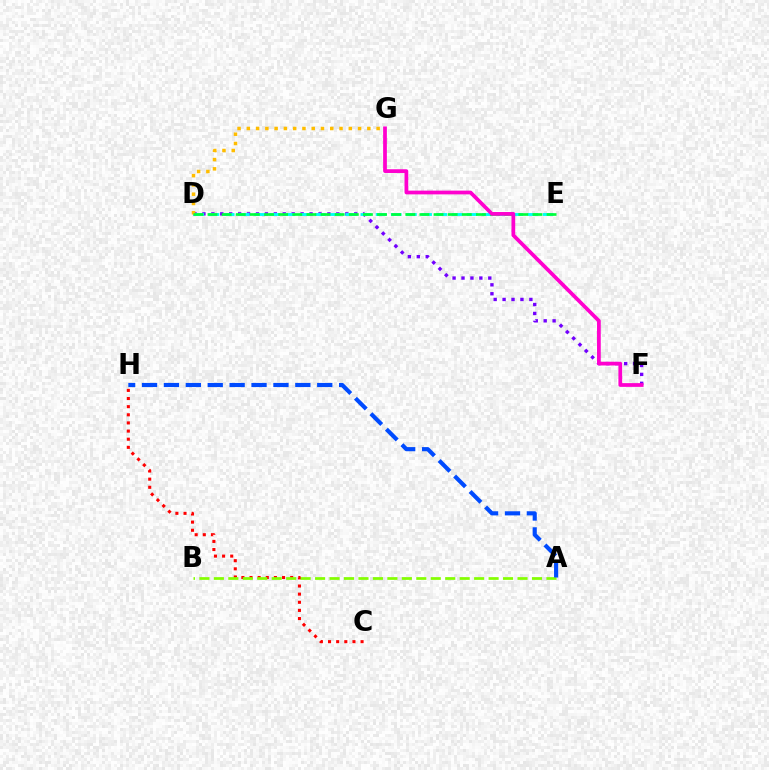{('D', 'F'): [{'color': '#7200ff', 'line_style': 'dotted', 'thickness': 2.43}], ('D', 'E'): [{'color': '#00fff6', 'line_style': 'dashed', 'thickness': 2.06}, {'color': '#00ff39', 'line_style': 'dashed', 'thickness': 1.92}], ('D', 'G'): [{'color': '#ffbd00', 'line_style': 'dotted', 'thickness': 2.52}], ('C', 'H'): [{'color': '#ff0000', 'line_style': 'dotted', 'thickness': 2.21}], ('A', 'B'): [{'color': '#84ff00', 'line_style': 'dashed', 'thickness': 1.96}], ('A', 'H'): [{'color': '#004bff', 'line_style': 'dashed', 'thickness': 2.98}], ('F', 'G'): [{'color': '#ff00cf', 'line_style': 'solid', 'thickness': 2.69}]}